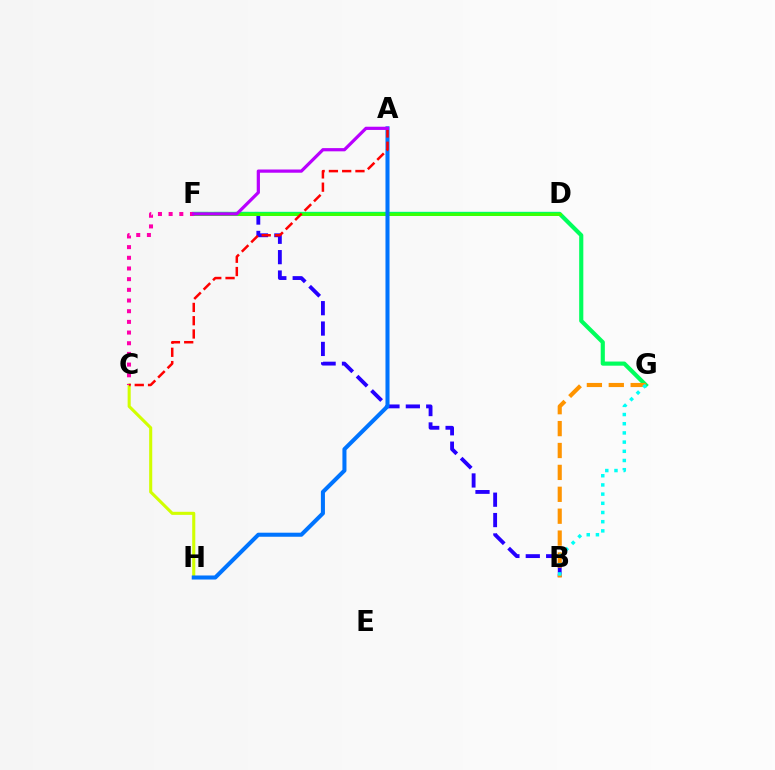{('B', 'F'): [{'color': '#2500ff', 'line_style': 'dashed', 'thickness': 2.77}], ('F', 'G'): [{'color': '#00ff5c', 'line_style': 'solid', 'thickness': 2.98}], ('D', 'F'): [{'color': '#3dff00', 'line_style': 'solid', 'thickness': 2.0}], ('B', 'G'): [{'color': '#ff9400', 'line_style': 'dashed', 'thickness': 2.98}, {'color': '#00fff6', 'line_style': 'dotted', 'thickness': 2.5}], ('C', 'H'): [{'color': '#d1ff00', 'line_style': 'solid', 'thickness': 2.22}], ('A', 'H'): [{'color': '#0074ff', 'line_style': 'solid', 'thickness': 2.91}], ('C', 'F'): [{'color': '#ff00ac', 'line_style': 'dotted', 'thickness': 2.9}], ('A', 'C'): [{'color': '#ff0000', 'line_style': 'dashed', 'thickness': 1.8}], ('A', 'F'): [{'color': '#b900ff', 'line_style': 'solid', 'thickness': 2.31}]}